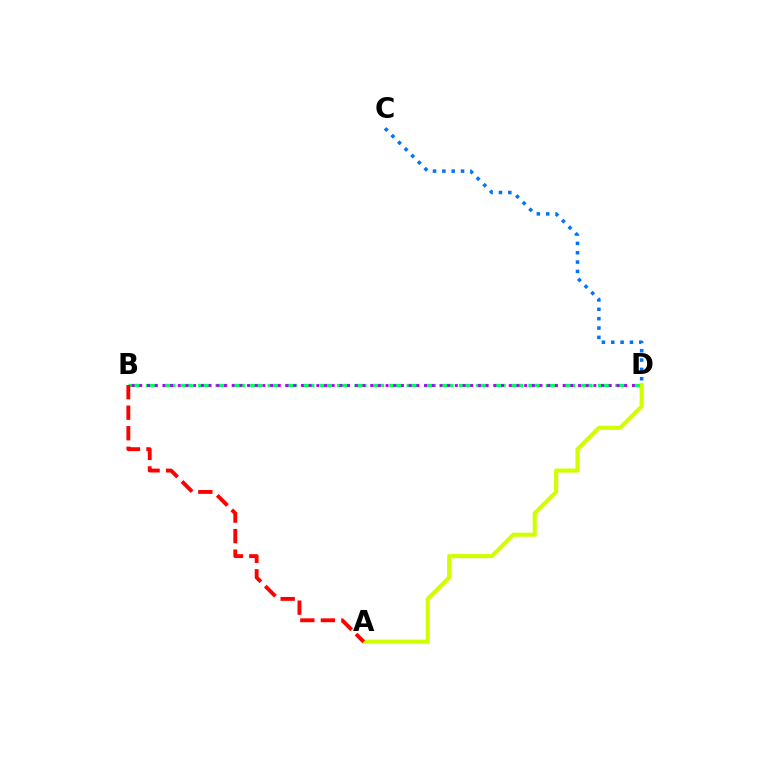{('C', 'D'): [{'color': '#0074ff', 'line_style': 'dotted', 'thickness': 2.54}], ('B', 'D'): [{'color': '#00ff5c', 'line_style': 'dashed', 'thickness': 2.36}, {'color': '#b900ff', 'line_style': 'dotted', 'thickness': 2.09}], ('A', 'D'): [{'color': '#d1ff00', 'line_style': 'solid', 'thickness': 2.98}], ('A', 'B'): [{'color': '#ff0000', 'line_style': 'dashed', 'thickness': 2.79}]}